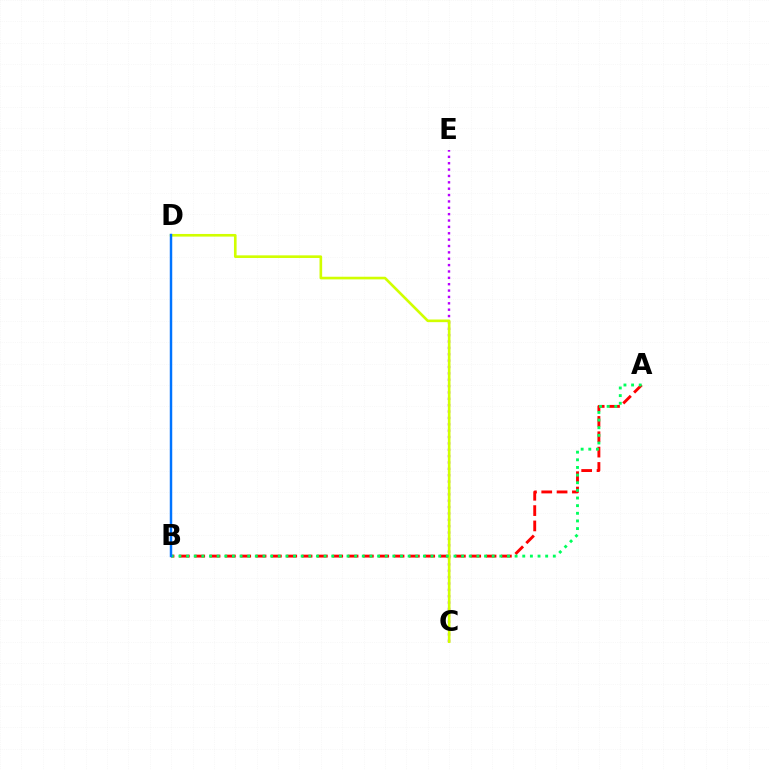{('C', 'E'): [{'color': '#b900ff', 'line_style': 'dotted', 'thickness': 1.73}], ('A', 'B'): [{'color': '#ff0000', 'line_style': 'dashed', 'thickness': 2.08}, {'color': '#00ff5c', 'line_style': 'dotted', 'thickness': 2.08}], ('C', 'D'): [{'color': '#d1ff00', 'line_style': 'solid', 'thickness': 1.9}], ('B', 'D'): [{'color': '#0074ff', 'line_style': 'solid', 'thickness': 1.77}]}